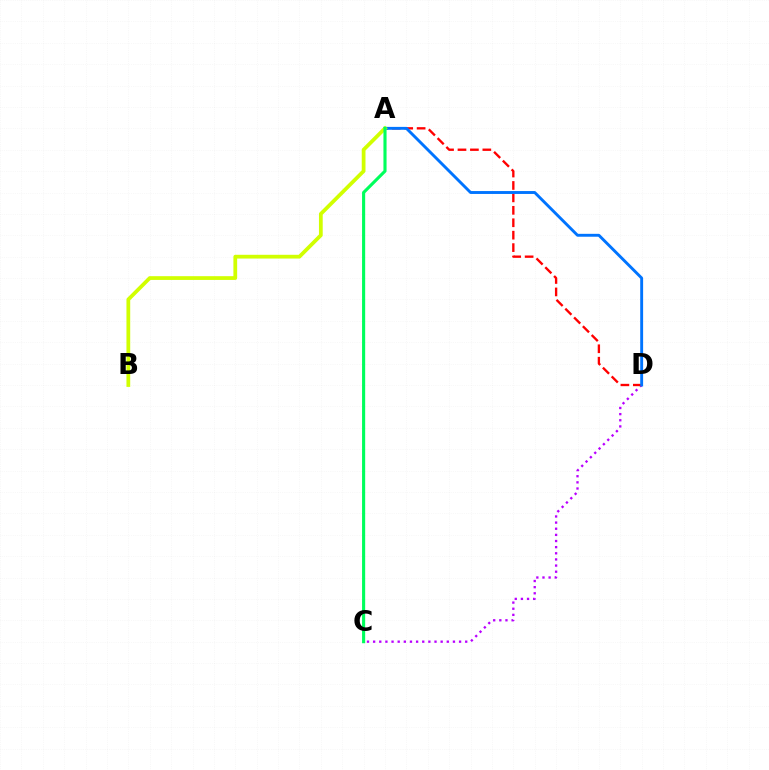{('C', 'D'): [{'color': '#b900ff', 'line_style': 'dotted', 'thickness': 1.67}], ('A', 'D'): [{'color': '#ff0000', 'line_style': 'dashed', 'thickness': 1.69}, {'color': '#0074ff', 'line_style': 'solid', 'thickness': 2.09}], ('A', 'B'): [{'color': '#d1ff00', 'line_style': 'solid', 'thickness': 2.7}], ('A', 'C'): [{'color': '#00ff5c', 'line_style': 'solid', 'thickness': 2.24}]}